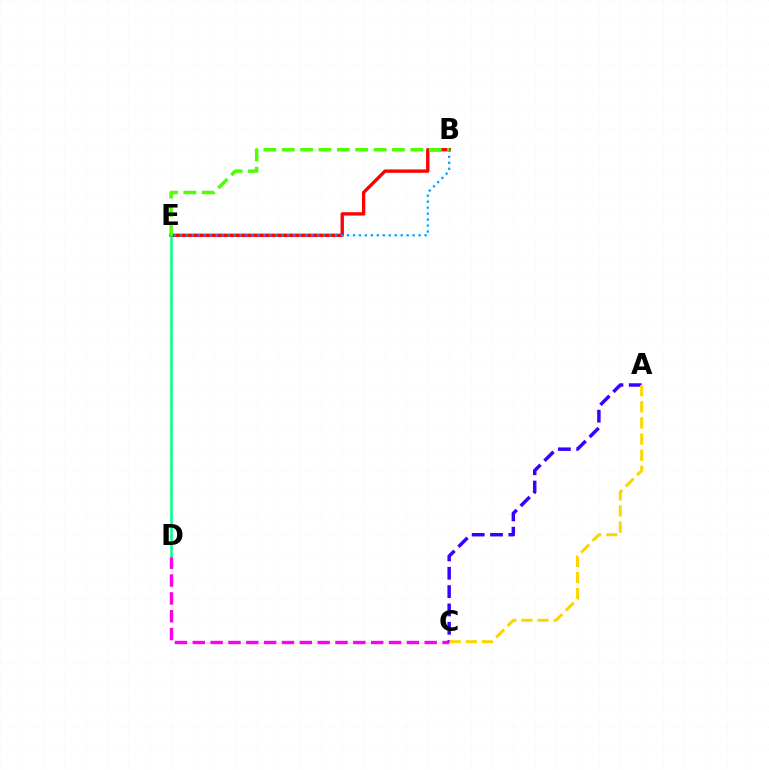{('C', 'D'): [{'color': '#ff00ed', 'line_style': 'dashed', 'thickness': 2.42}], ('B', 'E'): [{'color': '#ff0000', 'line_style': 'solid', 'thickness': 2.41}, {'color': '#009eff', 'line_style': 'dotted', 'thickness': 1.62}, {'color': '#4fff00', 'line_style': 'dashed', 'thickness': 2.5}], ('D', 'E'): [{'color': '#00ff86', 'line_style': 'solid', 'thickness': 1.81}], ('A', 'C'): [{'color': '#3700ff', 'line_style': 'dashed', 'thickness': 2.49}, {'color': '#ffd500', 'line_style': 'dashed', 'thickness': 2.19}]}